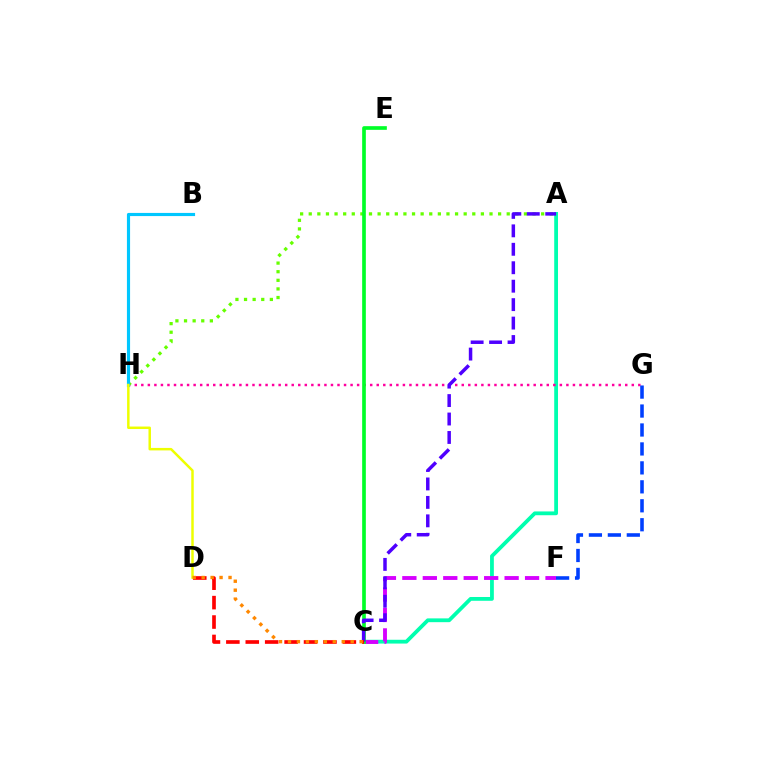{('A', 'C'): [{'color': '#00ffaf', 'line_style': 'solid', 'thickness': 2.73}, {'color': '#4f00ff', 'line_style': 'dashed', 'thickness': 2.51}], ('G', 'H'): [{'color': '#ff00a0', 'line_style': 'dotted', 'thickness': 1.78}], ('A', 'H'): [{'color': '#66ff00', 'line_style': 'dotted', 'thickness': 2.34}], ('C', 'F'): [{'color': '#d600ff', 'line_style': 'dashed', 'thickness': 2.78}], ('B', 'H'): [{'color': '#00c7ff', 'line_style': 'solid', 'thickness': 2.27}], ('D', 'H'): [{'color': '#eeff00', 'line_style': 'solid', 'thickness': 1.79}], ('C', 'E'): [{'color': '#00ff27', 'line_style': 'solid', 'thickness': 2.64}], ('C', 'D'): [{'color': '#ff0000', 'line_style': 'dashed', 'thickness': 2.64}, {'color': '#ff8800', 'line_style': 'dotted', 'thickness': 2.43}], ('F', 'G'): [{'color': '#003fff', 'line_style': 'dashed', 'thickness': 2.57}]}